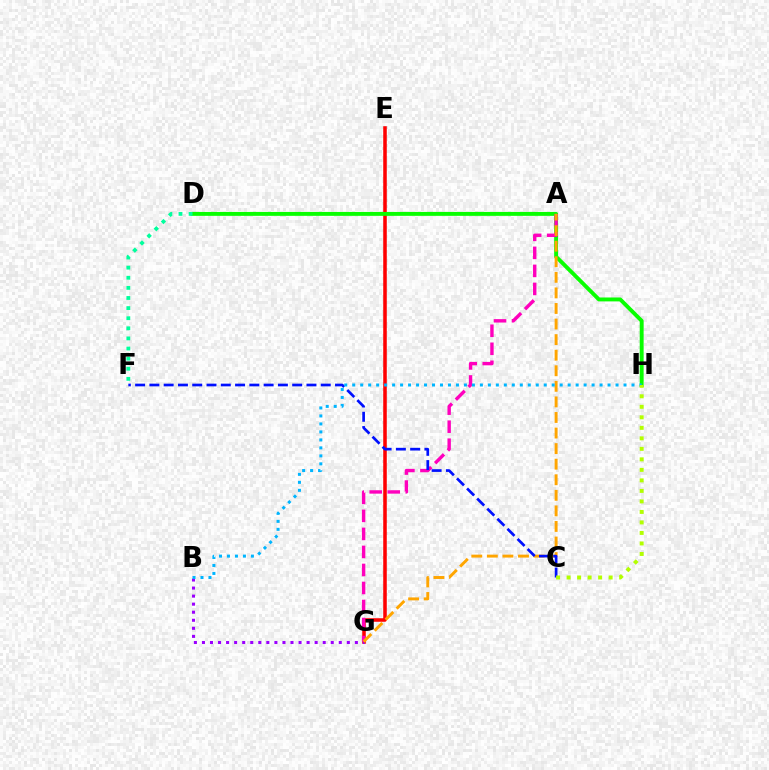{('E', 'G'): [{'color': '#ff0000', 'line_style': 'solid', 'thickness': 2.55}], ('D', 'H'): [{'color': '#08ff00', 'line_style': 'solid', 'thickness': 2.81}], ('B', 'G'): [{'color': '#9b00ff', 'line_style': 'dotted', 'thickness': 2.19}], ('A', 'G'): [{'color': '#ff00bd', 'line_style': 'dashed', 'thickness': 2.45}, {'color': '#ffa500', 'line_style': 'dashed', 'thickness': 2.12}], ('D', 'F'): [{'color': '#00ff9d', 'line_style': 'dotted', 'thickness': 2.75}], ('C', 'F'): [{'color': '#0010ff', 'line_style': 'dashed', 'thickness': 1.94}], ('B', 'H'): [{'color': '#00b5ff', 'line_style': 'dotted', 'thickness': 2.17}], ('C', 'H'): [{'color': '#b3ff00', 'line_style': 'dotted', 'thickness': 2.86}]}